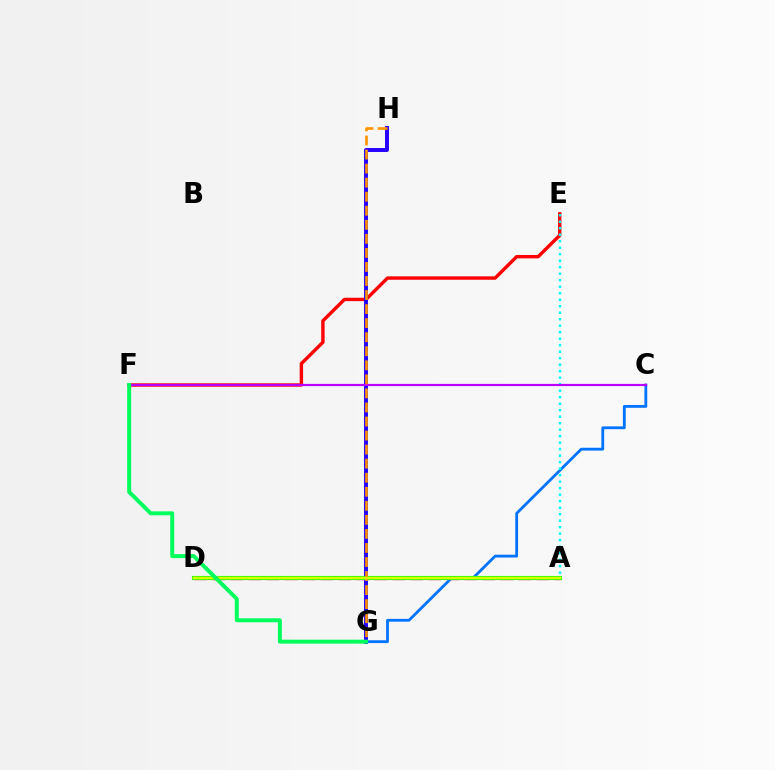{('A', 'D'): [{'color': '#ff00ac', 'line_style': 'dashed', 'thickness': 2.45}, {'color': '#3dff00', 'line_style': 'solid', 'thickness': 2.97}, {'color': '#d1ff00', 'line_style': 'solid', 'thickness': 1.62}], ('E', 'F'): [{'color': '#ff0000', 'line_style': 'solid', 'thickness': 2.45}], ('C', 'G'): [{'color': '#0074ff', 'line_style': 'solid', 'thickness': 2.03}], ('A', 'E'): [{'color': '#00fff6', 'line_style': 'dotted', 'thickness': 1.77}], ('G', 'H'): [{'color': '#2500ff', 'line_style': 'solid', 'thickness': 2.83}, {'color': '#ff9400', 'line_style': 'dashed', 'thickness': 1.91}], ('C', 'F'): [{'color': '#b900ff', 'line_style': 'solid', 'thickness': 1.59}], ('F', 'G'): [{'color': '#00ff5c', 'line_style': 'solid', 'thickness': 2.85}]}